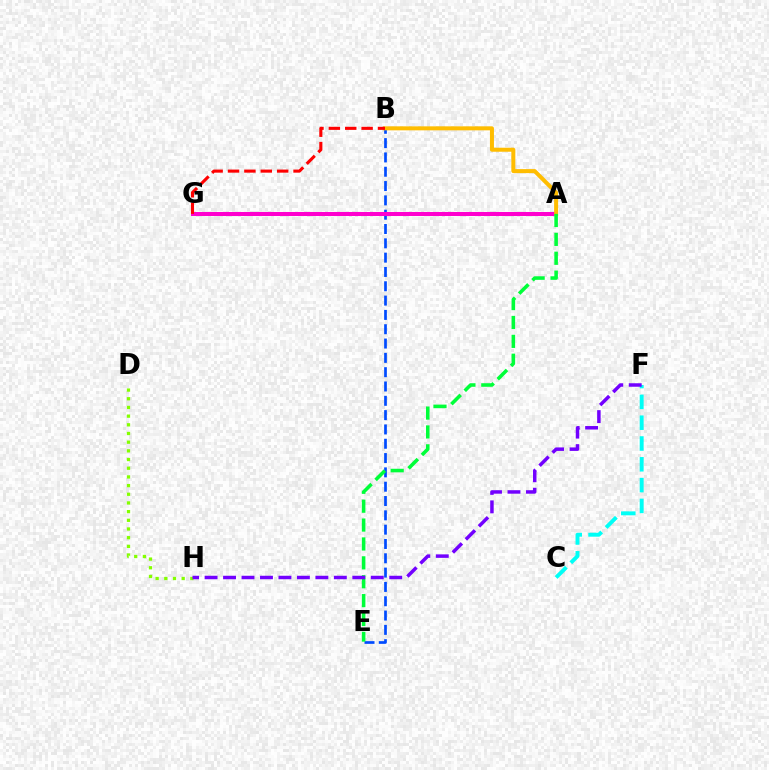{('B', 'E'): [{'color': '#004bff', 'line_style': 'dashed', 'thickness': 1.94}], ('D', 'H'): [{'color': '#84ff00', 'line_style': 'dotted', 'thickness': 2.36}], ('A', 'G'): [{'color': '#ff00cf', 'line_style': 'solid', 'thickness': 2.89}], ('C', 'F'): [{'color': '#00fff6', 'line_style': 'dashed', 'thickness': 2.83}], ('A', 'B'): [{'color': '#ffbd00', 'line_style': 'solid', 'thickness': 2.88}], ('A', 'E'): [{'color': '#00ff39', 'line_style': 'dashed', 'thickness': 2.57}], ('B', 'G'): [{'color': '#ff0000', 'line_style': 'dashed', 'thickness': 2.23}], ('F', 'H'): [{'color': '#7200ff', 'line_style': 'dashed', 'thickness': 2.51}]}